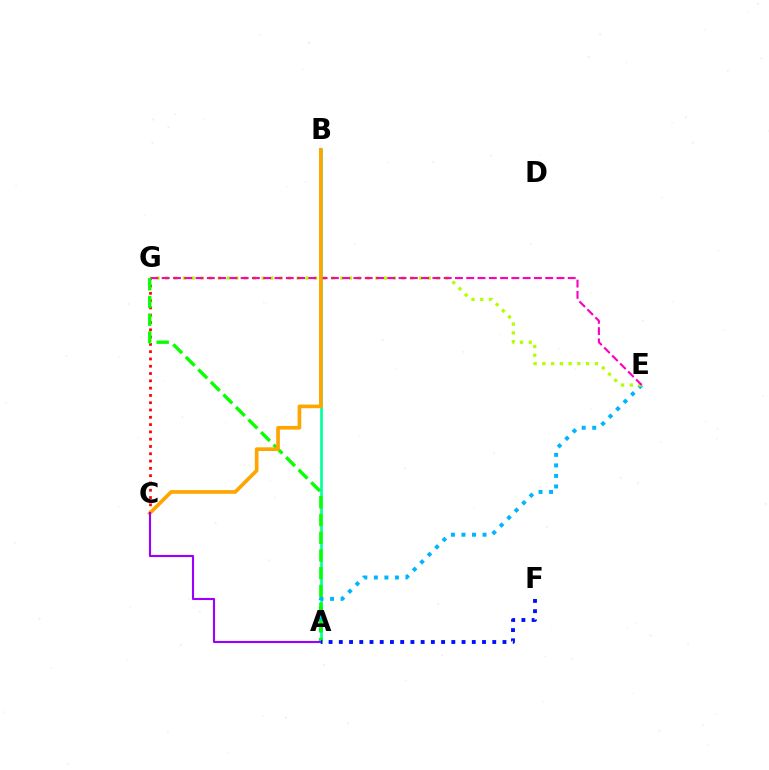{('C', 'G'): [{'color': '#ff0000', 'line_style': 'dotted', 'thickness': 1.98}], ('A', 'B'): [{'color': '#00ff9d', 'line_style': 'solid', 'thickness': 1.92}], ('A', 'E'): [{'color': '#00b5ff', 'line_style': 'dotted', 'thickness': 2.86}], ('E', 'G'): [{'color': '#b3ff00', 'line_style': 'dotted', 'thickness': 2.38}, {'color': '#ff00bd', 'line_style': 'dashed', 'thickness': 1.53}], ('A', 'G'): [{'color': '#08ff00', 'line_style': 'dashed', 'thickness': 2.41}], ('B', 'C'): [{'color': '#ffa500', 'line_style': 'solid', 'thickness': 2.63}], ('A', 'C'): [{'color': '#9b00ff', 'line_style': 'solid', 'thickness': 1.52}], ('A', 'F'): [{'color': '#0010ff', 'line_style': 'dotted', 'thickness': 2.78}]}